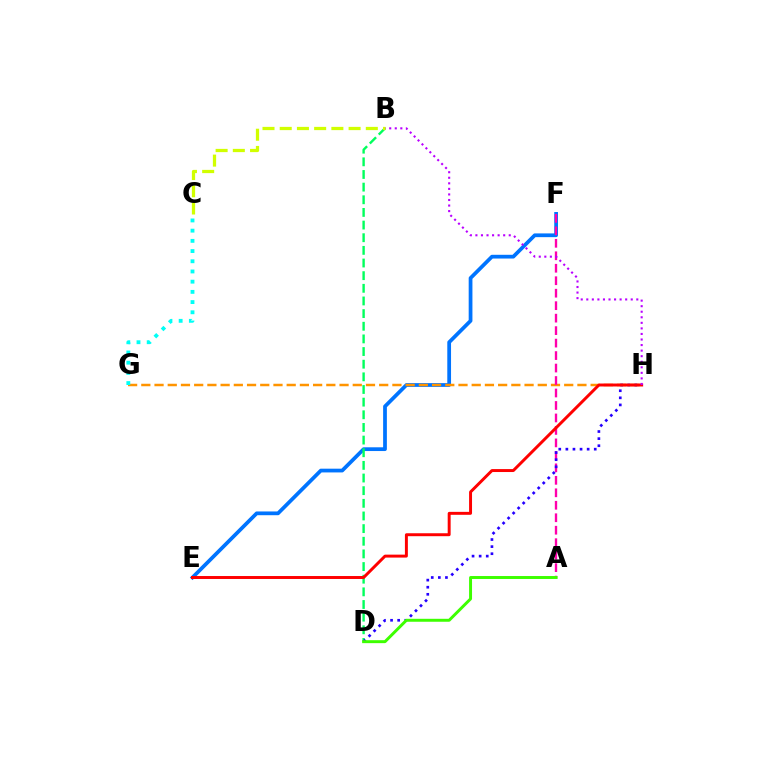{('E', 'F'): [{'color': '#0074ff', 'line_style': 'solid', 'thickness': 2.7}], ('B', 'D'): [{'color': '#00ff5c', 'line_style': 'dashed', 'thickness': 1.72}], ('G', 'H'): [{'color': '#ff9400', 'line_style': 'dashed', 'thickness': 1.8}], ('A', 'F'): [{'color': '#ff00ac', 'line_style': 'dashed', 'thickness': 1.69}], ('D', 'H'): [{'color': '#2500ff', 'line_style': 'dotted', 'thickness': 1.93}], ('A', 'D'): [{'color': '#3dff00', 'line_style': 'solid', 'thickness': 2.13}], ('C', 'G'): [{'color': '#00fff6', 'line_style': 'dotted', 'thickness': 2.77}], ('E', 'H'): [{'color': '#ff0000', 'line_style': 'solid', 'thickness': 2.12}], ('B', 'H'): [{'color': '#b900ff', 'line_style': 'dotted', 'thickness': 1.51}], ('B', 'C'): [{'color': '#d1ff00', 'line_style': 'dashed', 'thickness': 2.34}]}